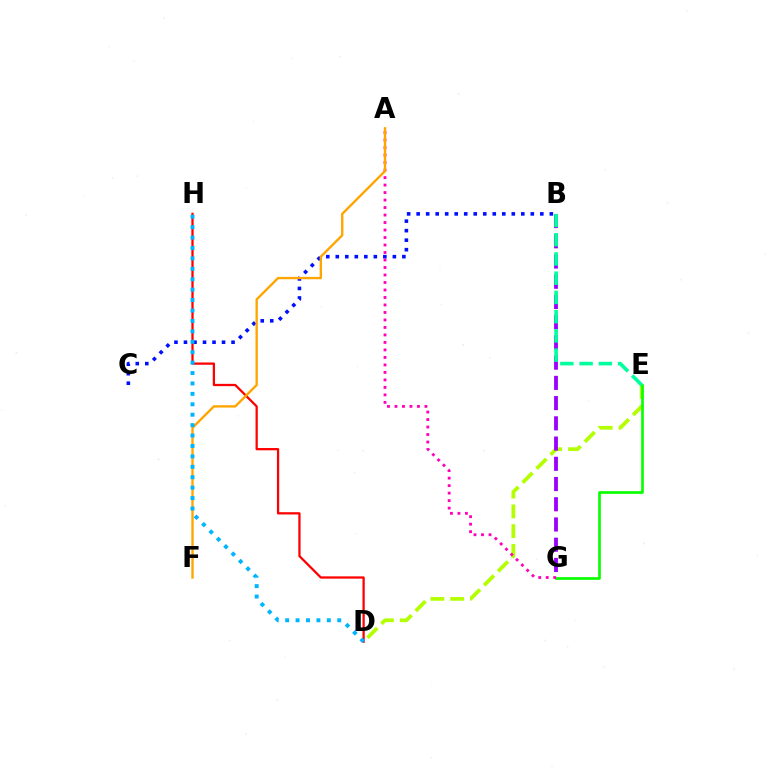{('B', 'C'): [{'color': '#0010ff', 'line_style': 'dotted', 'thickness': 2.58}], ('D', 'E'): [{'color': '#b3ff00', 'line_style': 'dashed', 'thickness': 2.69}], ('E', 'G'): [{'color': '#08ff00', 'line_style': 'solid', 'thickness': 1.93}], ('D', 'H'): [{'color': '#ff0000', 'line_style': 'solid', 'thickness': 1.63}, {'color': '#00b5ff', 'line_style': 'dotted', 'thickness': 2.83}], ('A', 'G'): [{'color': '#ff00bd', 'line_style': 'dotted', 'thickness': 2.04}], ('B', 'G'): [{'color': '#9b00ff', 'line_style': 'dashed', 'thickness': 2.75}], ('A', 'F'): [{'color': '#ffa500', 'line_style': 'solid', 'thickness': 1.71}], ('B', 'E'): [{'color': '#00ff9d', 'line_style': 'dashed', 'thickness': 2.61}]}